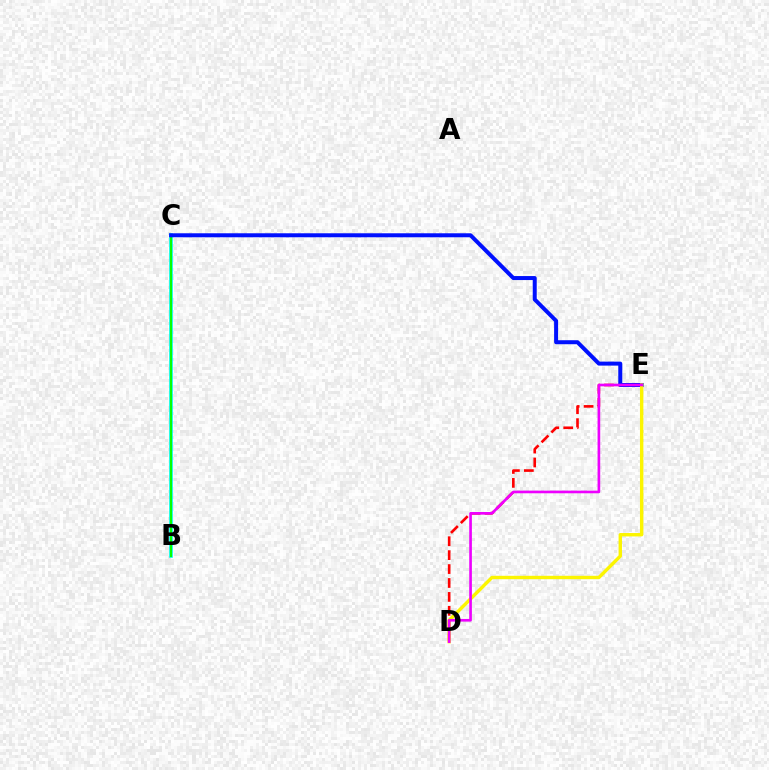{('D', 'E'): [{'color': '#ff0000', 'line_style': 'dashed', 'thickness': 1.89}, {'color': '#fcf500', 'line_style': 'solid', 'thickness': 2.44}, {'color': '#ee00ff', 'line_style': 'solid', 'thickness': 1.91}], ('B', 'C'): [{'color': '#00fff6', 'line_style': 'solid', 'thickness': 2.62}, {'color': '#08ff00', 'line_style': 'solid', 'thickness': 1.53}], ('C', 'E'): [{'color': '#0010ff', 'line_style': 'solid', 'thickness': 2.88}]}